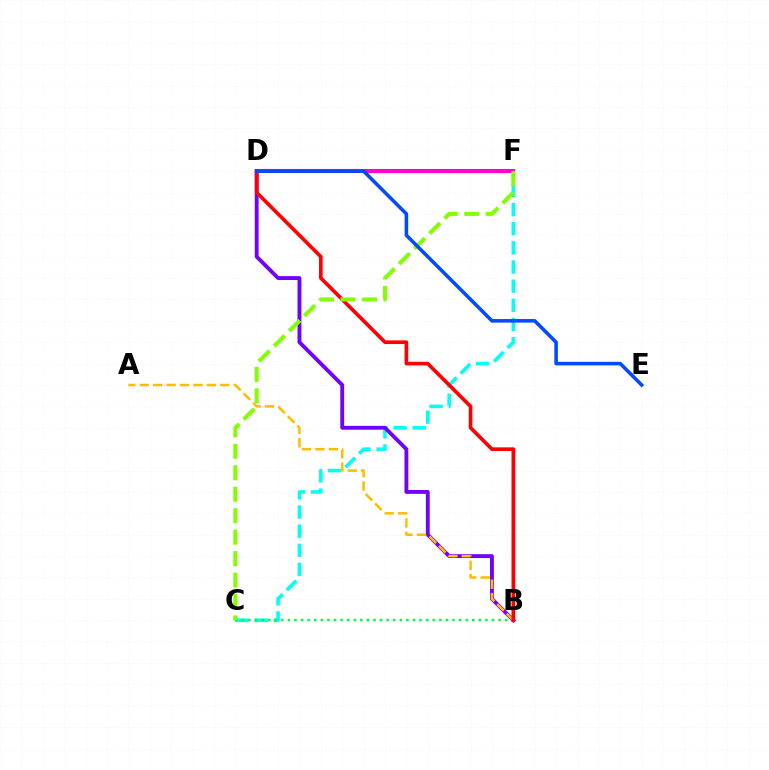{('C', 'F'): [{'color': '#00fff6', 'line_style': 'dashed', 'thickness': 2.6}, {'color': '#84ff00', 'line_style': 'dashed', 'thickness': 2.91}], ('B', 'C'): [{'color': '#00ff39', 'line_style': 'dotted', 'thickness': 1.79}], ('B', 'D'): [{'color': '#7200ff', 'line_style': 'solid', 'thickness': 2.77}, {'color': '#ff0000', 'line_style': 'solid', 'thickness': 2.63}], ('A', 'B'): [{'color': '#ffbd00', 'line_style': 'dashed', 'thickness': 1.82}], ('D', 'F'): [{'color': '#ff00cf', 'line_style': 'solid', 'thickness': 2.93}], ('D', 'E'): [{'color': '#004bff', 'line_style': 'solid', 'thickness': 2.56}]}